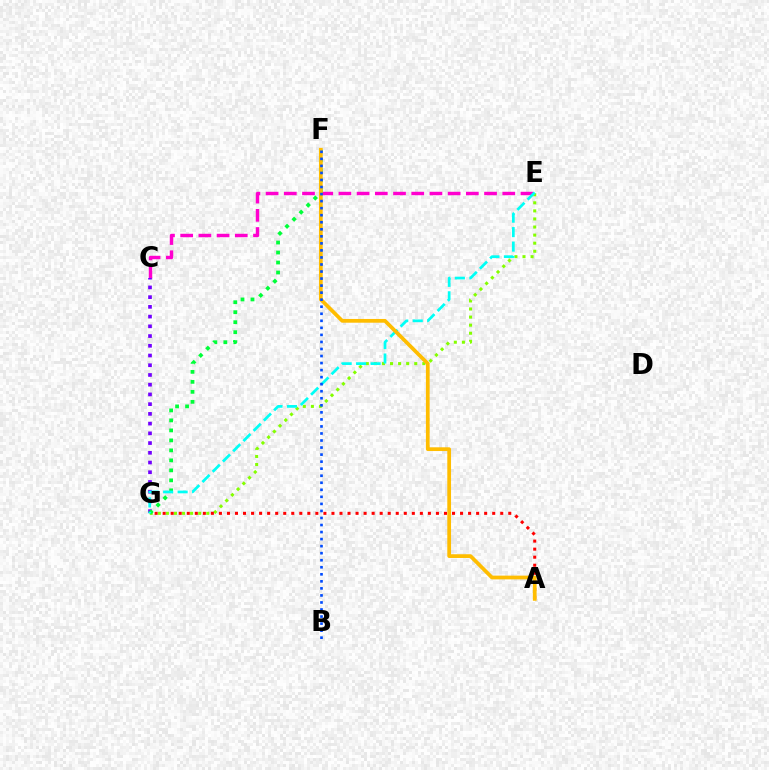{('E', 'G'): [{'color': '#84ff00', 'line_style': 'dotted', 'thickness': 2.19}, {'color': '#00fff6', 'line_style': 'dashed', 'thickness': 1.97}], ('A', 'G'): [{'color': '#ff0000', 'line_style': 'dotted', 'thickness': 2.18}], ('C', 'E'): [{'color': '#ff00cf', 'line_style': 'dashed', 'thickness': 2.47}], ('C', 'G'): [{'color': '#7200ff', 'line_style': 'dotted', 'thickness': 2.64}], ('F', 'G'): [{'color': '#00ff39', 'line_style': 'dotted', 'thickness': 2.71}], ('A', 'F'): [{'color': '#ffbd00', 'line_style': 'solid', 'thickness': 2.69}], ('B', 'F'): [{'color': '#004bff', 'line_style': 'dotted', 'thickness': 1.91}]}